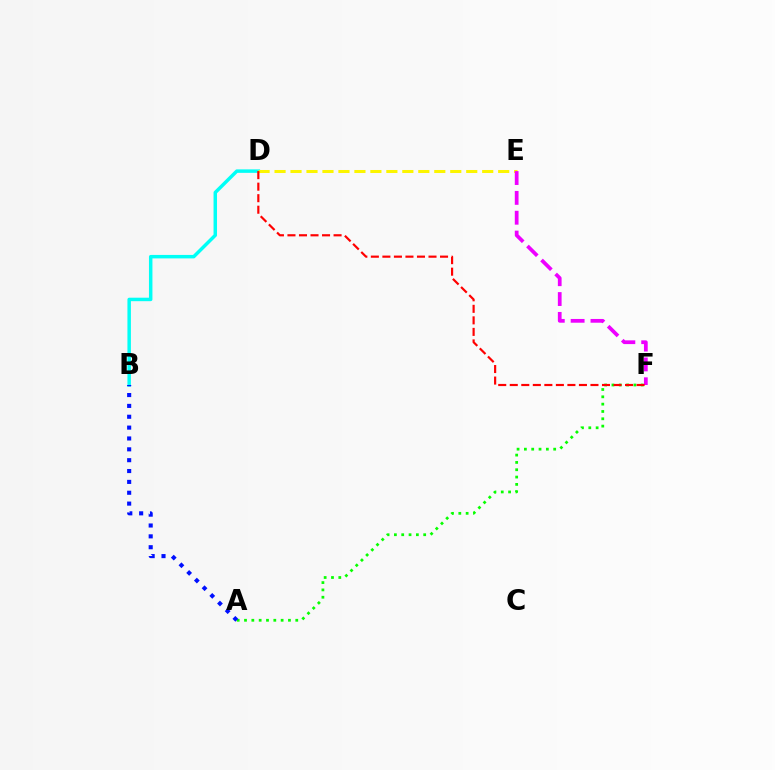{('B', 'D'): [{'color': '#00fff6', 'line_style': 'solid', 'thickness': 2.5}], ('D', 'E'): [{'color': '#fcf500', 'line_style': 'dashed', 'thickness': 2.17}], ('A', 'F'): [{'color': '#08ff00', 'line_style': 'dotted', 'thickness': 1.99}], ('E', 'F'): [{'color': '#ee00ff', 'line_style': 'dashed', 'thickness': 2.7}], ('A', 'B'): [{'color': '#0010ff', 'line_style': 'dotted', 'thickness': 2.95}], ('D', 'F'): [{'color': '#ff0000', 'line_style': 'dashed', 'thickness': 1.57}]}